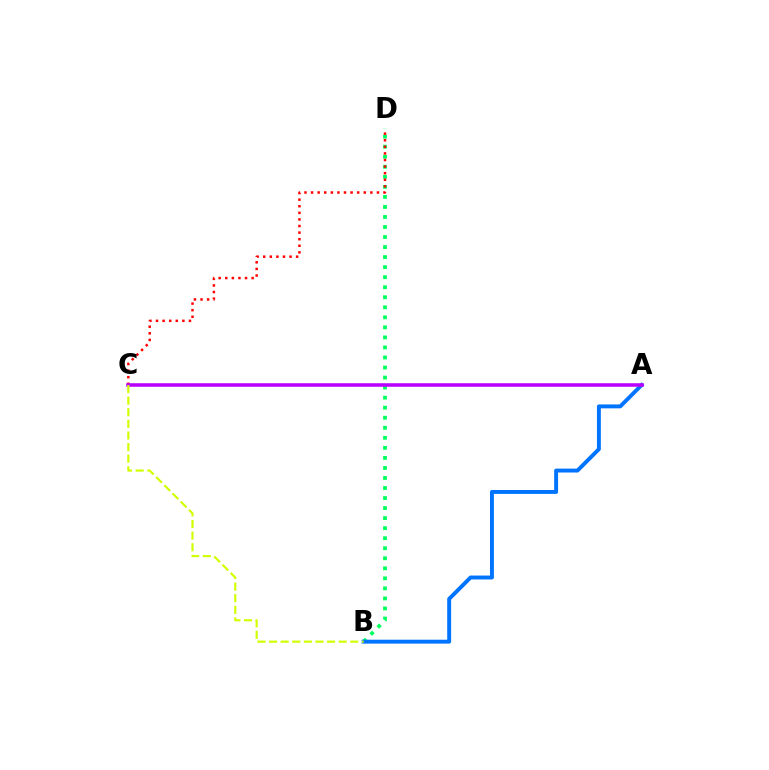{('B', 'D'): [{'color': '#00ff5c', 'line_style': 'dotted', 'thickness': 2.73}], ('A', 'B'): [{'color': '#0074ff', 'line_style': 'solid', 'thickness': 2.82}], ('C', 'D'): [{'color': '#ff0000', 'line_style': 'dotted', 'thickness': 1.79}], ('A', 'C'): [{'color': '#b900ff', 'line_style': 'solid', 'thickness': 2.56}], ('B', 'C'): [{'color': '#d1ff00', 'line_style': 'dashed', 'thickness': 1.58}]}